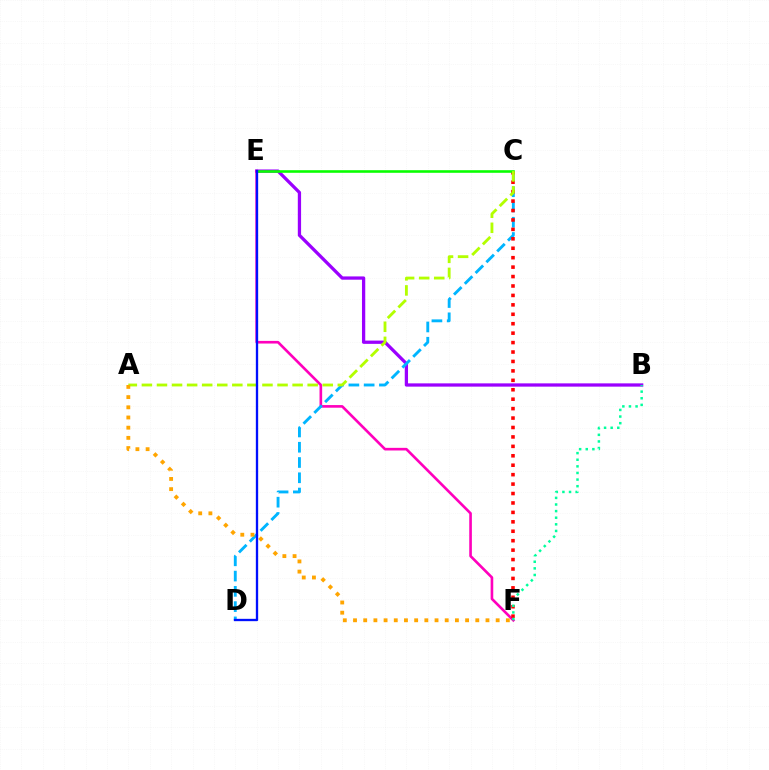{('B', 'E'): [{'color': '#9b00ff', 'line_style': 'solid', 'thickness': 2.36}], ('E', 'F'): [{'color': '#ff00bd', 'line_style': 'solid', 'thickness': 1.9}], ('C', 'D'): [{'color': '#00b5ff', 'line_style': 'dashed', 'thickness': 2.07}], ('C', 'F'): [{'color': '#ff0000', 'line_style': 'dotted', 'thickness': 2.56}], ('C', 'E'): [{'color': '#08ff00', 'line_style': 'solid', 'thickness': 1.87}], ('B', 'F'): [{'color': '#00ff9d', 'line_style': 'dotted', 'thickness': 1.8}], ('A', 'C'): [{'color': '#b3ff00', 'line_style': 'dashed', 'thickness': 2.05}], ('A', 'F'): [{'color': '#ffa500', 'line_style': 'dotted', 'thickness': 2.77}], ('D', 'E'): [{'color': '#0010ff', 'line_style': 'solid', 'thickness': 1.68}]}